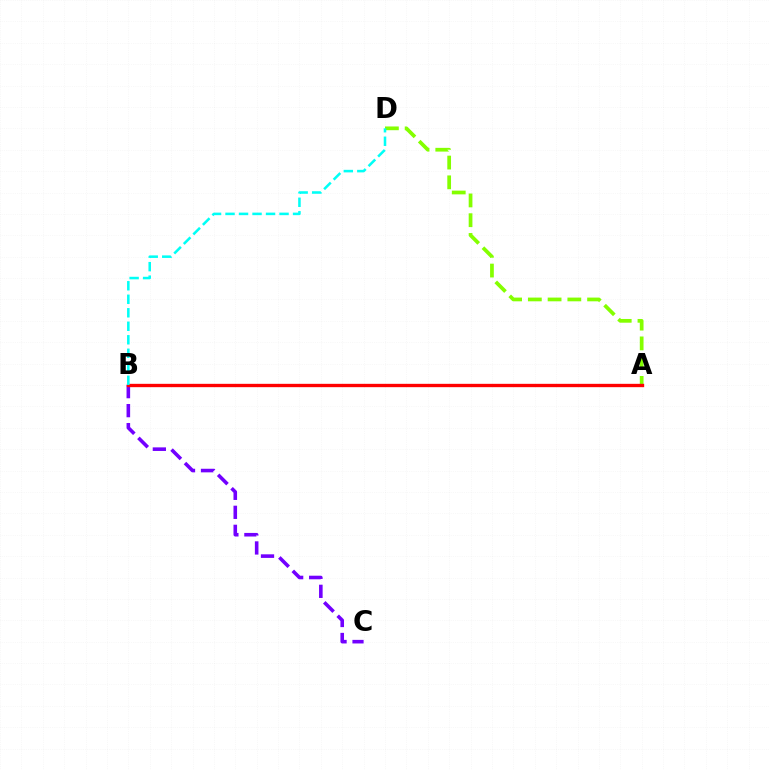{('B', 'C'): [{'color': '#7200ff', 'line_style': 'dashed', 'thickness': 2.58}], ('A', 'D'): [{'color': '#84ff00', 'line_style': 'dashed', 'thickness': 2.68}], ('A', 'B'): [{'color': '#ff0000', 'line_style': 'solid', 'thickness': 2.41}], ('B', 'D'): [{'color': '#00fff6', 'line_style': 'dashed', 'thickness': 1.83}]}